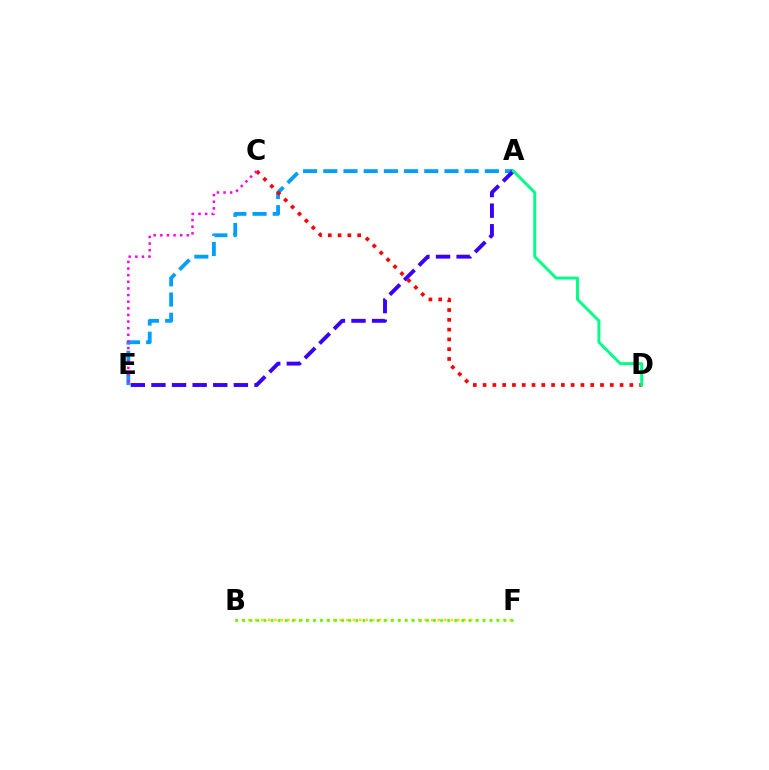{('A', 'E'): [{'color': '#009eff', 'line_style': 'dashed', 'thickness': 2.74}, {'color': '#3700ff', 'line_style': 'dashed', 'thickness': 2.8}], ('C', 'D'): [{'color': '#ff0000', 'line_style': 'dotted', 'thickness': 2.66}], ('A', 'D'): [{'color': '#00ff86', 'line_style': 'solid', 'thickness': 2.11}], ('B', 'F'): [{'color': '#ffd500', 'line_style': 'dotted', 'thickness': 1.77}, {'color': '#4fff00', 'line_style': 'dotted', 'thickness': 1.92}], ('C', 'E'): [{'color': '#ff00ed', 'line_style': 'dotted', 'thickness': 1.8}]}